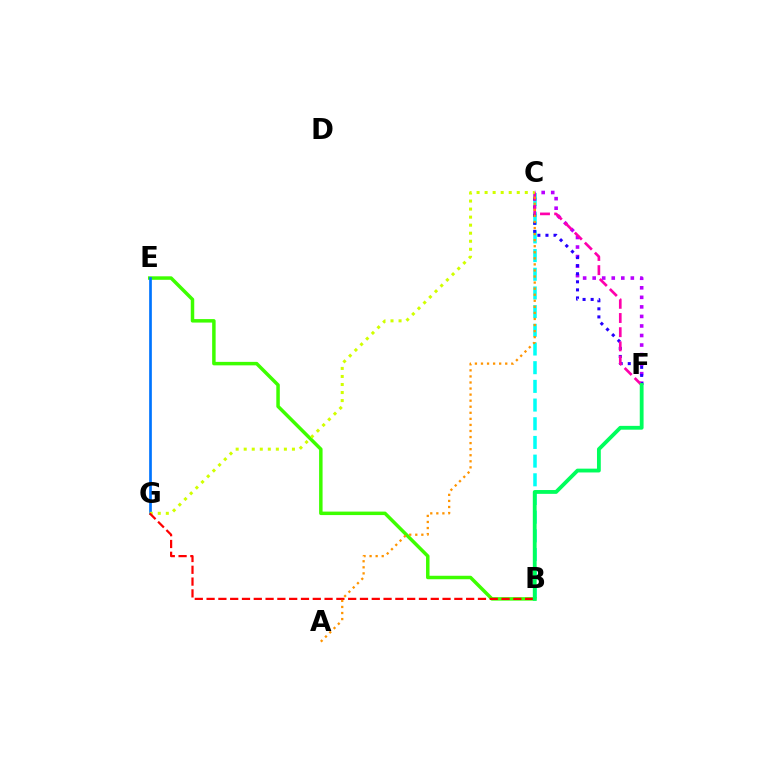{('C', 'F'): [{'color': '#b900ff', 'line_style': 'dotted', 'thickness': 2.59}, {'color': '#2500ff', 'line_style': 'dotted', 'thickness': 2.19}, {'color': '#ff00ac', 'line_style': 'dashed', 'thickness': 1.93}], ('B', 'C'): [{'color': '#00fff6', 'line_style': 'dashed', 'thickness': 2.54}], ('B', 'E'): [{'color': '#3dff00', 'line_style': 'solid', 'thickness': 2.51}], ('E', 'G'): [{'color': '#0074ff', 'line_style': 'solid', 'thickness': 1.94}], ('C', 'G'): [{'color': '#d1ff00', 'line_style': 'dotted', 'thickness': 2.18}], ('B', 'G'): [{'color': '#ff0000', 'line_style': 'dashed', 'thickness': 1.6}], ('B', 'F'): [{'color': '#00ff5c', 'line_style': 'solid', 'thickness': 2.75}], ('A', 'C'): [{'color': '#ff9400', 'line_style': 'dotted', 'thickness': 1.65}]}